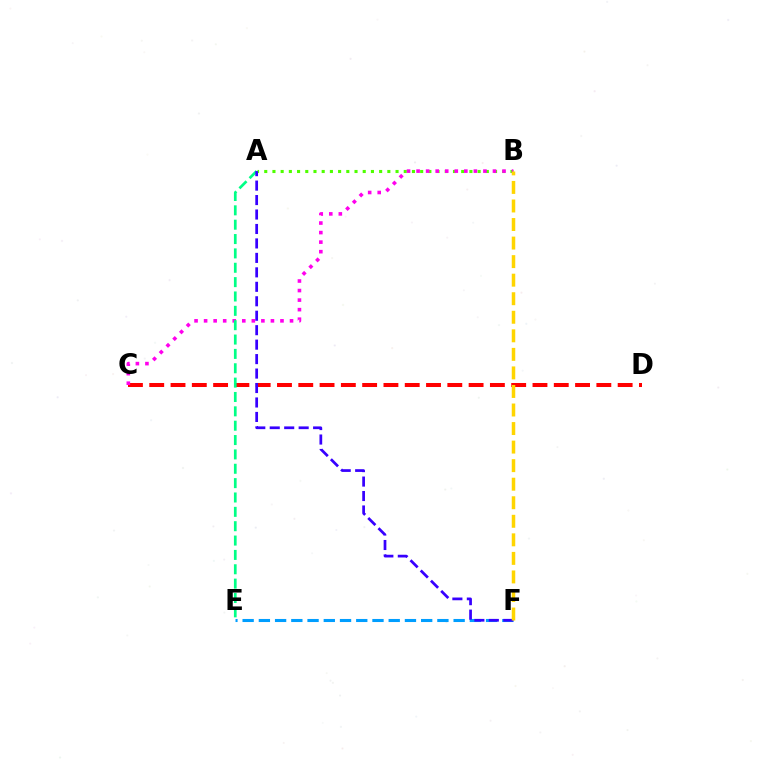{('E', 'F'): [{'color': '#009eff', 'line_style': 'dashed', 'thickness': 2.2}], ('C', 'D'): [{'color': '#ff0000', 'line_style': 'dashed', 'thickness': 2.89}], ('A', 'B'): [{'color': '#4fff00', 'line_style': 'dotted', 'thickness': 2.23}], ('B', 'C'): [{'color': '#ff00ed', 'line_style': 'dotted', 'thickness': 2.59}], ('A', 'E'): [{'color': '#00ff86', 'line_style': 'dashed', 'thickness': 1.95}], ('A', 'F'): [{'color': '#3700ff', 'line_style': 'dashed', 'thickness': 1.96}], ('B', 'F'): [{'color': '#ffd500', 'line_style': 'dashed', 'thickness': 2.52}]}